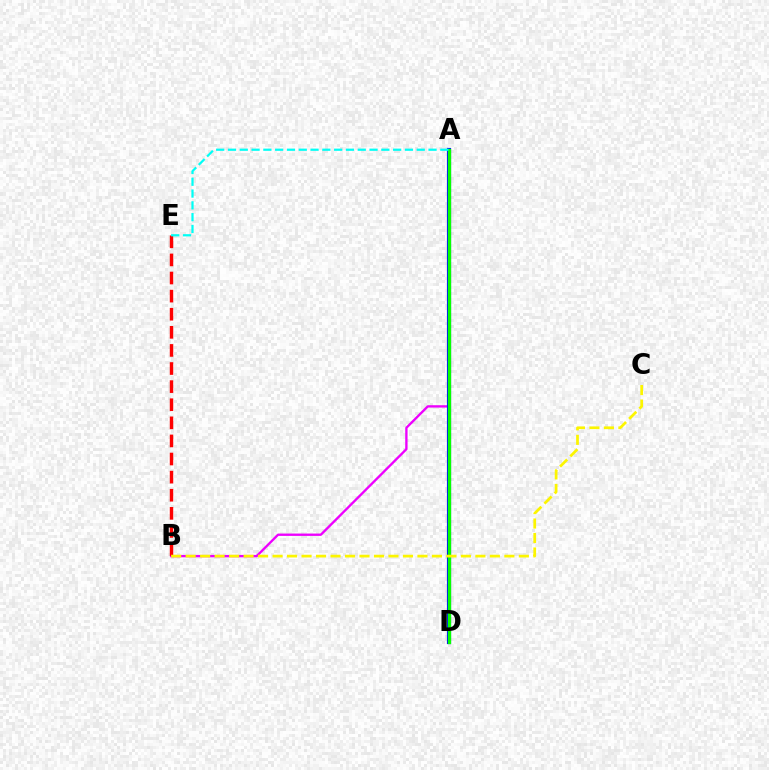{('A', 'B'): [{'color': '#ee00ff', 'line_style': 'solid', 'thickness': 1.69}], ('A', 'D'): [{'color': '#0010ff', 'line_style': 'solid', 'thickness': 3.0}, {'color': '#08ff00', 'line_style': 'solid', 'thickness': 2.36}], ('B', 'E'): [{'color': '#ff0000', 'line_style': 'dashed', 'thickness': 2.46}], ('B', 'C'): [{'color': '#fcf500', 'line_style': 'dashed', 'thickness': 1.97}], ('A', 'E'): [{'color': '#00fff6', 'line_style': 'dashed', 'thickness': 1.6}]}